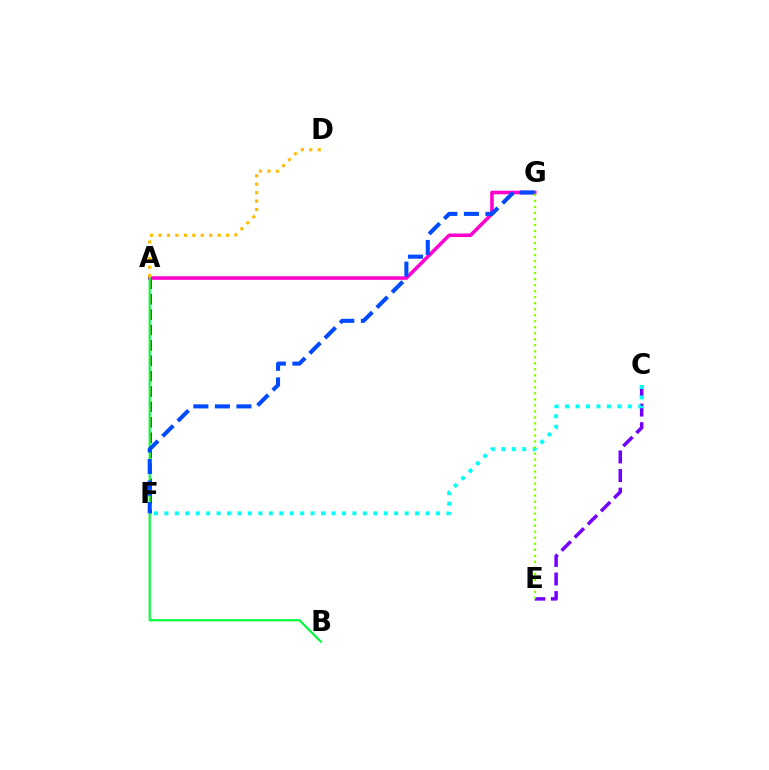{('A', 'F'): [{'color': '#ff0000', 'line_style': 'dashed', 'thickness': 2.09}], ('A', 'G'): [{'color': '#ff00cf', 'line_style': 'solid', 'thickness': 2.57}], ('A', 'B'): [{'color': '#00ff39', 'line_style': 'solid', 'thickness': 1.58}], ('A', 'D'): [{'color': '#ffbd00', 'line_style': 'dotted', 'thickness': 2.3}], ('C', 'E'): [{'color': '#7200ff', 'line_style': 'dashed', 'thickness': 2.52}], ('F', 'G'): [{'color': '#004bff', 'line_style': 'dashed', 'thickness': 2.93}], ('C', 'F'): [{'color': '#00fff6', 'line_style': 'dotted', 'thickness': 2.84}], ('E', 'G'): [{'color': '#84ff00', 'line_style': 'dotted', 'thickness': 1.63}]}